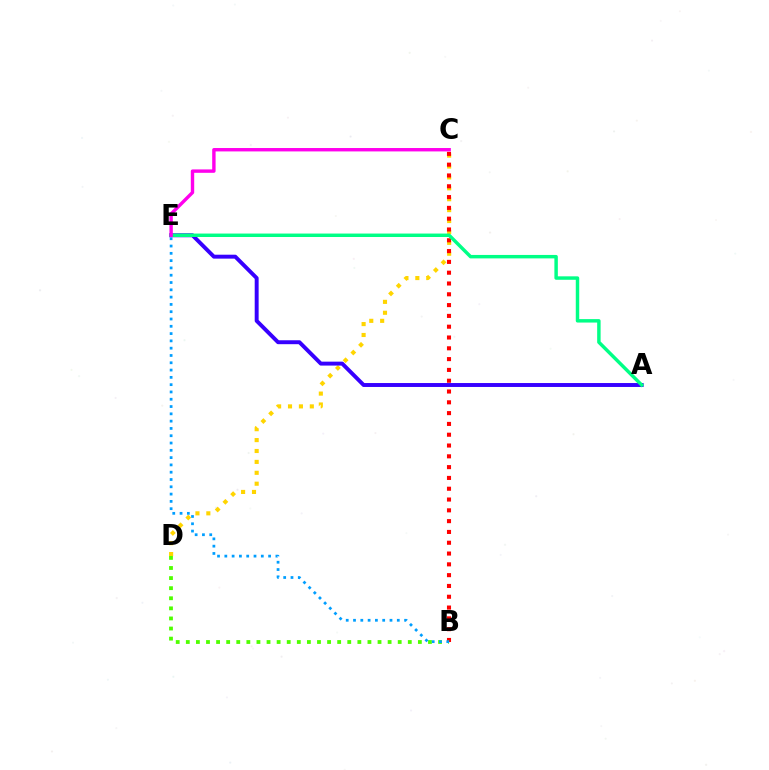{('C', 'D'): [{'color': '#ffd500', 'line_style': 'dotted', 'thickness': 2.96}], ('B', 'C'): [{'color': '#ff0000', 'line_style': 'dotted', 'thickness': 2.93}], ('A', 'E'): [{'color': '#3700ff', 'line_style': 'solid', 'thickness': 2.83}, {'color': '#00ff86', 'line_style': 'solid', 'thickness': 2.48}], ('B', 'D'): [{'color': '#4fff00', 'line_style': 'dotted', 'thickness': 2.74}], ('B', 'E'): [{'color': '#009eff', 'line_style': 'dotted', 'thickness': 1.98}], ('C', 'E'): [{'color': '#ff00ed', 'line_style': 'solid', 'thickness': 2.45}]}